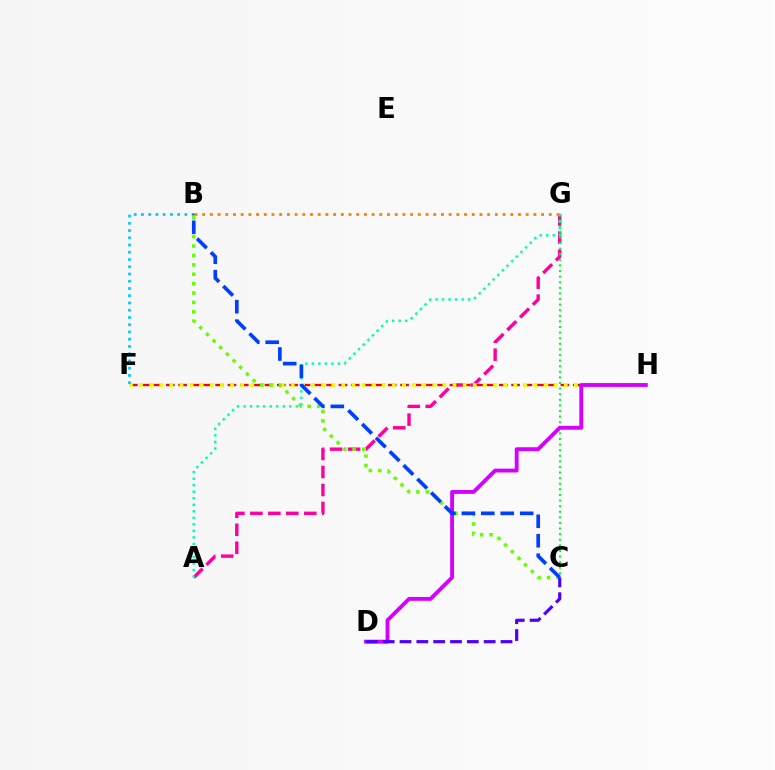{('A', 'G'): [{'color': '#ff00a0', 'line_style': 'dashed', 'thickness': 2.44}, {'color': '#00ffaf', 'line_style': 'dotted', 'thickness': 1.77}], ('C', 'G'): [{'color': '#00ff27', 'line_style': 'dotted', 'thickness': 1.52}], ('F', 'H'): [{'color': '#ff0000', 'line_style': 'dashed', 'thickness': 1.68}, {'color': '#eeff00', 'line_style': 'dotted', 'thickness': 2.75}], ('D', 'H'): [{'color': '#d600ff', 'line_style': 'solid', 'thickness': 2.78}], ('B', 'C'): [{'color': '#66ff00', 'line_style': 'dotted', 'thickness': 2.55}, {'color': '#003fff', 'line_style': 'dashed', 'thickness': 2.64}], ('C', 'D'): [{'color': '#4f00ff', 'line_style': 'dashed', 'thickness': 2.29}], ('B', 'F'): [{'color': '#00c7ff', 'line_style': 'dotted', 'thickness': 1.97}], ('B', 'G'): [{'color': '#ff8800', 'line_style': 'dotted', 'thickness': 2.09}]}